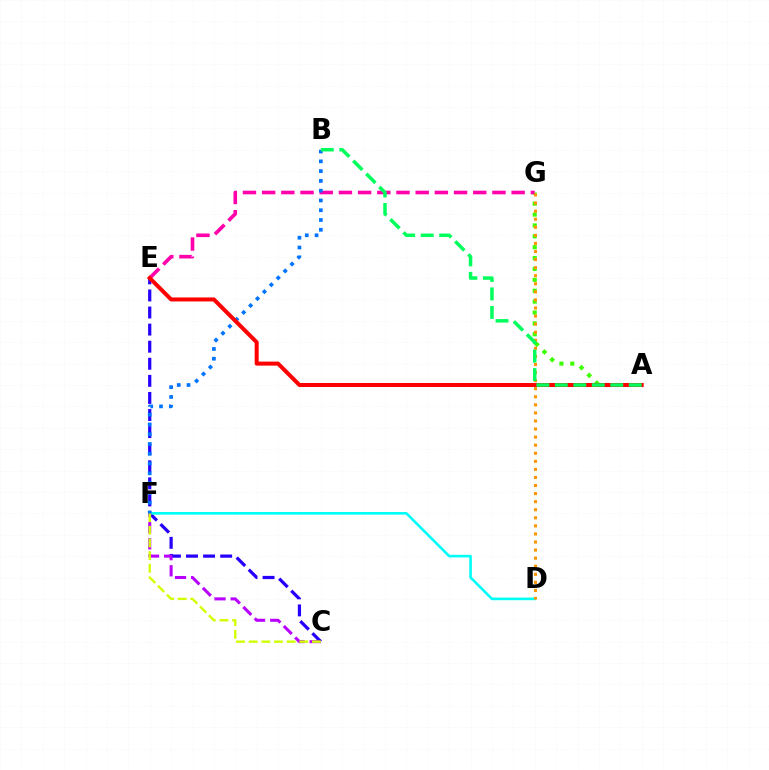{('C', 'E'): [{'color': '#2500ff', 'line_style': 'dashed', 'thickness': 2.32}], ('D', 'F'): [{'color': '#00fff6', 'line_style': 'solid', 'thickness': 1.9}], ('C', 'F'): [{'color': '#b900ff', 'line_style': 'dashed', 'thickness': 2.19}, {'color': '#d1ff00', 'line_style': 'dashed', 'thickness': 1.72}], ('A', 'G'): [{'color': '#3dff00', 'line_style': 'dotted', 'thickness': 2.96}], ('E', 'G'): [{'color': '#ff00ac', 'line_style': 'dashed', 'thickness': 2.61}], ('D', 'G'): [{'color': '#ff9400', 'line_style': 'dotted', 'thickness': 2.19}], ('B', 'F'): [{'color': '#0074ff', 'line_style': 'dotted', 'thickness': 2.66}], ('A', 'E'): [{'color': '#ff0000', 'line_style': 'solid', 'thickness': 2.89}], ('A', 'B'): [{'color': '#00ff5c', 'line_style': 'dashed', 'thickness': 2.51}]}